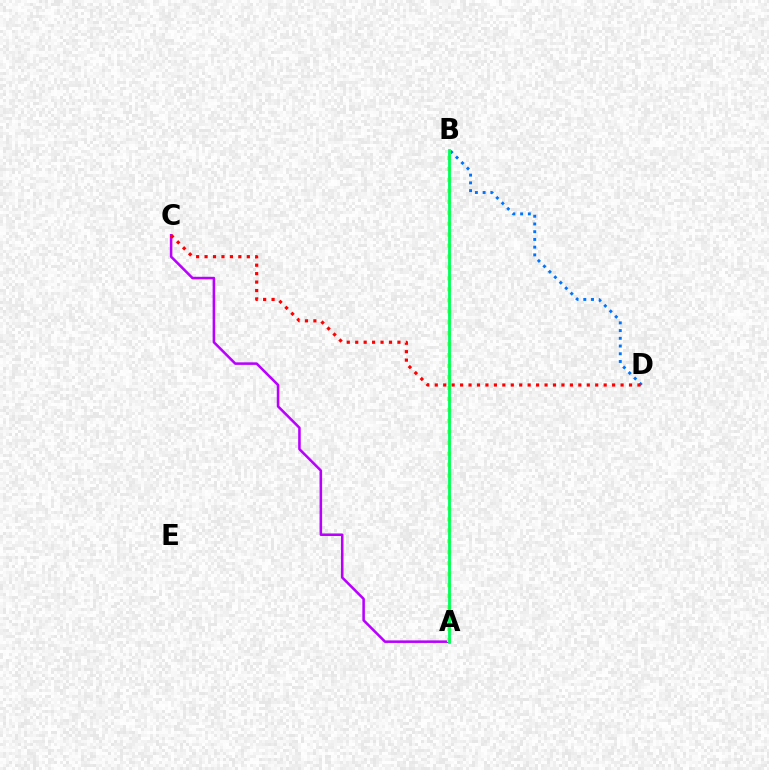{('B', 'D'): [{'color': '#0074ff', 'line_style': 'dotted', 'thickness': 2.1}], ('A', 'C'): [{'color': '#b900ff', 'line_style': 'solid', 'thickness': 1.84}], ('C', 'D'): [{'color': '#ff0000', 'line_style': 'dotted', 'thickness': 2.29}], ('A', 'B'): [{'color': '#d1ff00', 'line_style': 'dotted', 'thickness': 2.98}, {'color': '#00ff5c', 'line_style': 'solid', 'thickness': 2.02}]}